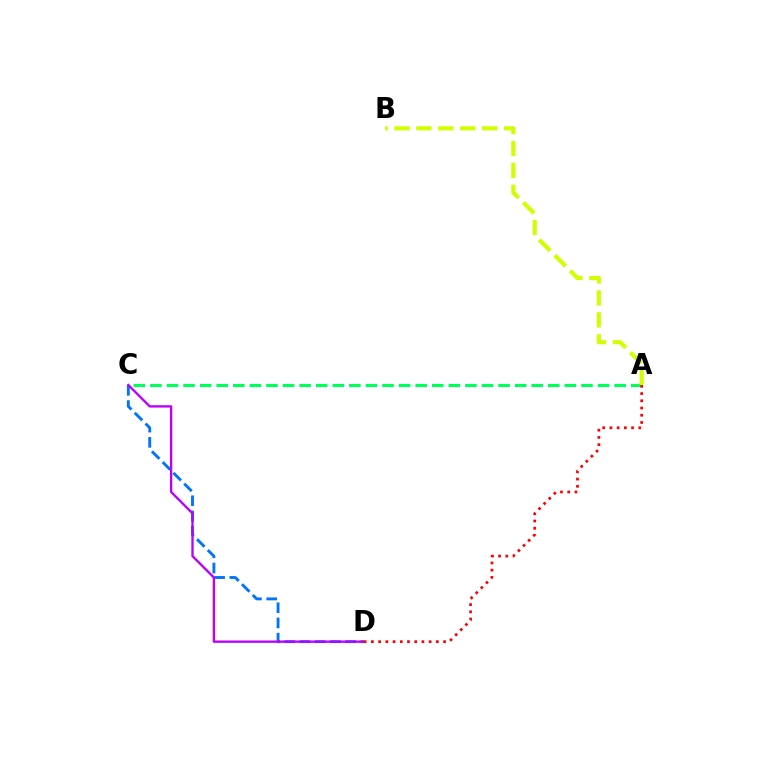{('A', 'C'): [{'color': '#00ff5c', 'line_style': 'dashed', 'thickness': 2.25}], ('C', 'D'): [{'color': '#0074ff', 'line_style': 'dashed', 'thickness': 2.07}, {'color': '#b900ff', 'line_style': 'solid', 'thickness': 1.68}], ('A', 'B'): [{'color': '#d1ff00', 'line_style': 'dashed', 'thickness': 2.98}], ('A', 'D'): [{'color': '#ff0000', 'line_style': 'dotted', 'thickness': 1.96}]}